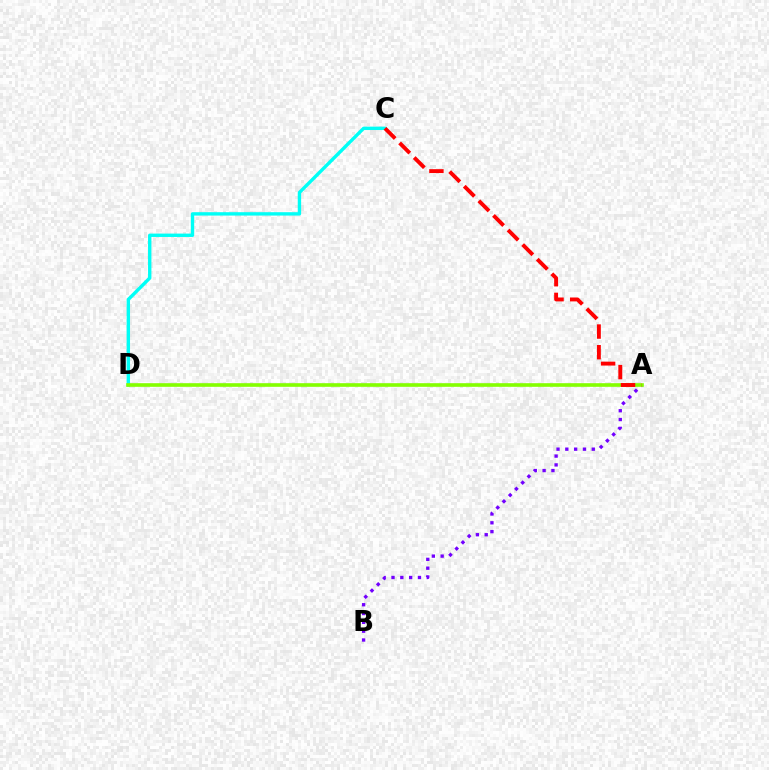{('C', 'D'): [{'color': '#00fff6', 'line_style': 'solid', 'thickness': 2.43}], ('A', 'B'): [{'color': '#7200ff', 'line_style': 'dotted', 'thickness': 2.4}], ('A', 'D'): [{'color': '#84ff00', 'line_style': 'solid', 'thickness': 2.61}], ('A', 'C'): [{'color': '#ff0000', 'line_style': 'dashed', 'thickness': 2.8}]}